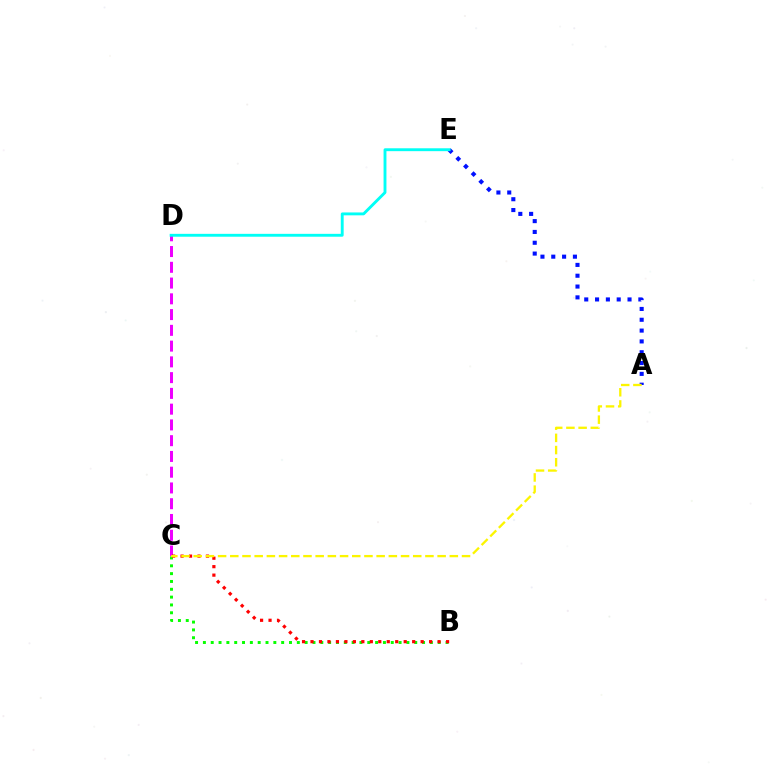{('C', 'D'): [{'color': '#ee00ff', 'line_style': 'dashed', 'thickness': 2.14}], ('B', 'C'): [{'color': '#08ff00', 'line_style': 'dotted', 'thickness': 2.13}, {'color': '#ff0000', 'line_style': 'dotted', 'thickness': 2.3}], ('A', 'E'): [{'color': '#0010ff', 'line_style': 'dotted', 'thickness': 2.94}], ('D', 'E'): [{'color': '#00fff6', 'line_style': 'solid', 'thickness': 2.07}], ('A', 'C'): [{'color': '#fcf500', 'line_style': 'dashed', 'thickness': 1.66}]}